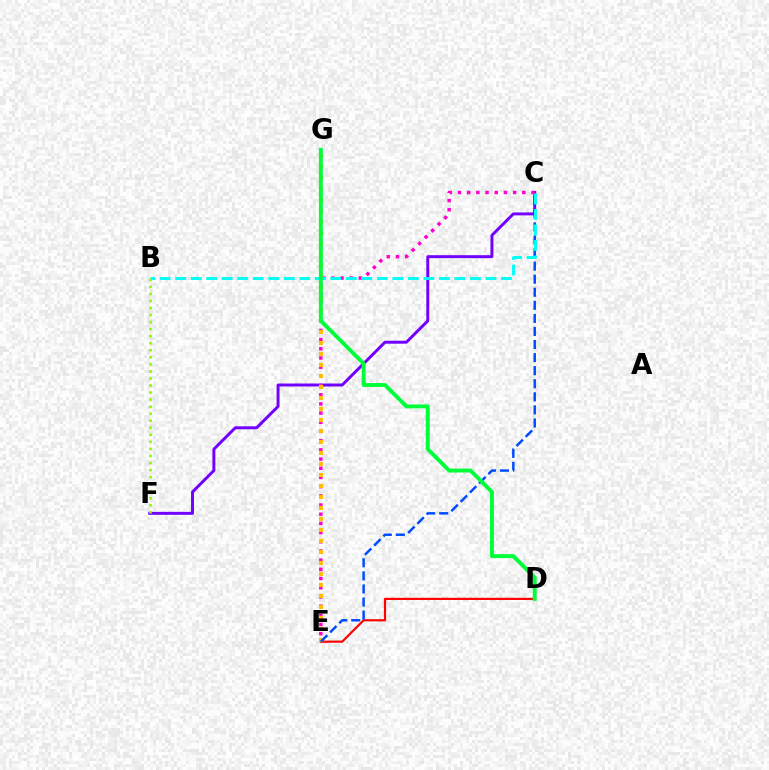{('C', 'F'): [{'color': '#7200ff', 'line_style': 'solid', 'thickness': 2.13}], ('C', 'E'): [{'color': '#ff00cf', 'line_style': 'dotted', 'thickness': 2.5}, {'color': '#004bff', 'line_style': 'dashed', 'thickness': 1.78}], ('D', 'E'): [{'color': '#ff0000', 'line_style': 'solid', 'thickness': 1.56}], ('E', 'G'): [{'color': '#ffbd00', 'line_style': 'dotted', 'thickness': 2.99}], ('B', 'C'): [{'color': '#00fff6', 'line_style': 'dashed', 'thickness': 2.11}], ('D', 'G'): [{'color': '#00ff39', 'line_style': 'solid', 'thickness': 2.82}], ('B', 'F'): [{'color': '#84ff00', 'line_style': 'dotted', 'thickness': 1.91}]}